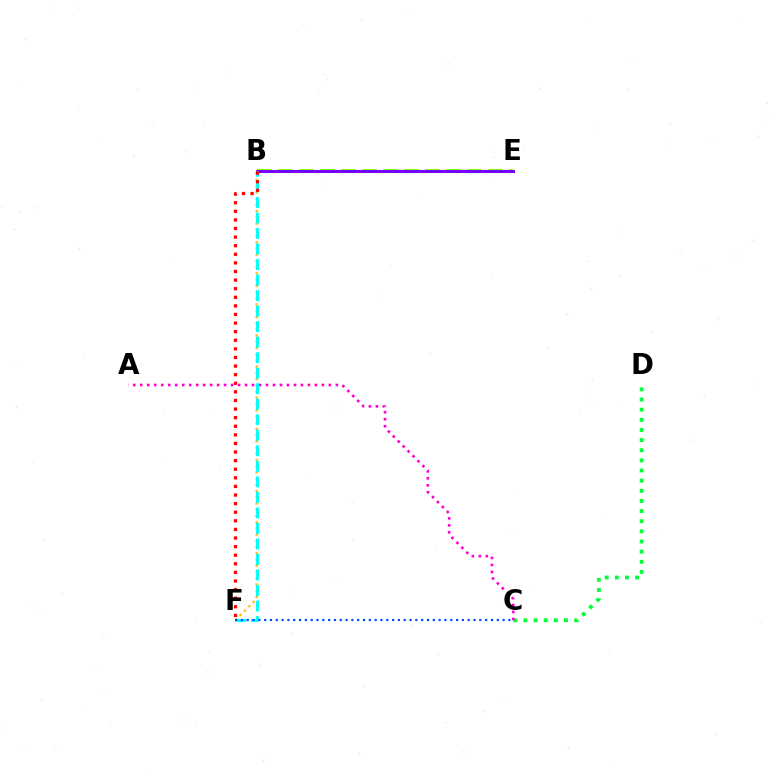{('B', 'E'): [{'color': '#84ff00', 'line_style': 'dashed', 'thickness': 2.85}, {'color': '#7200ff', 'line_style': 'solid', 'thickness': 2.12}], ('C', 'D'): [{'color': '#00ff39', 'line_style': 'dotted', 'thickness': 2.76}], ('B', 'F'): [{'color': '#ffbd00', 'line_style': 'dotted', 'thickness': 1.69}, {'color': '#00fff6', 'line_style': 'dashed', 'thickness': 2.11}, {'color': '#ff0000', 'line_style': 'dotted', 'thickness': 2.34}], ('A', 'C'): [{'color': '#ff00cf', 'line_style': 'dotted', 'thickness': 1.9}], ('C', 'F'): [{'color': '#004bff', 'line_style': 'dotted', 'thickness': 1.58}]}